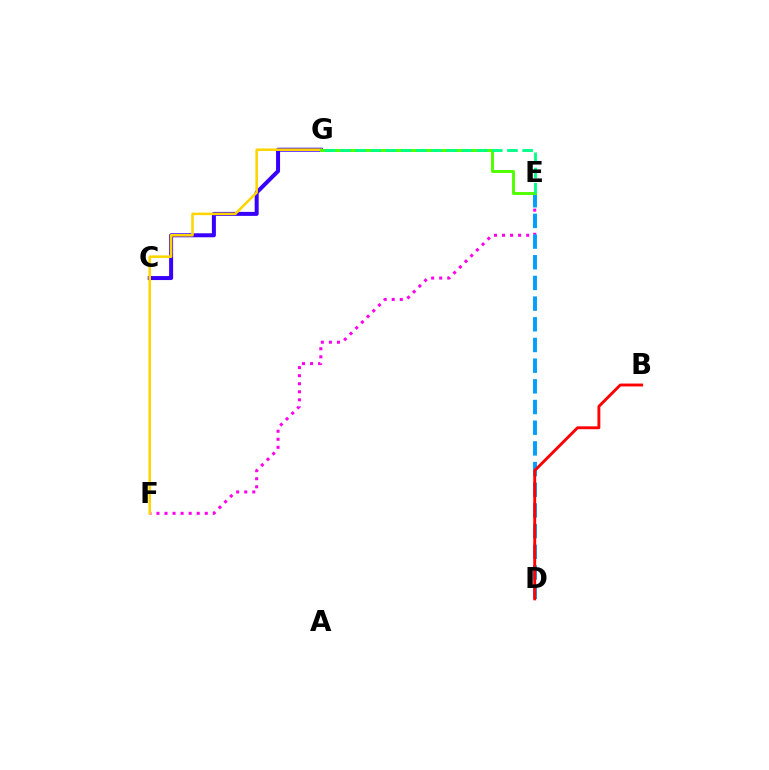{('E', 'F'): [{'color': '#ff00ed', 'line_style': 'dotted', 'thickness': 2.19}], ('C', 'G'): [{'color': '#3700ff', 'line_style': 'solid', 'thickness': 2.88}], ('D', 'E'): [{'color': '#009eff', 'line_style': 'dashed', 'thickness': 2.81}], ('F', 'G'): [{'color': '#ffd500', 'line_style': 'solid', 'thickness': 1.84}], ('B', 'D'): [{'color': '#ff0000', 'line_style': 'solid', 'thickness': 2.08}], ('E', 'G'): [{'color': '#4fff00', 'line_style': 'solid', 'thickness': 2.12}, {'color': '#00ff86', 'line_style': 'dashed', 'thickness': 2.06}]}